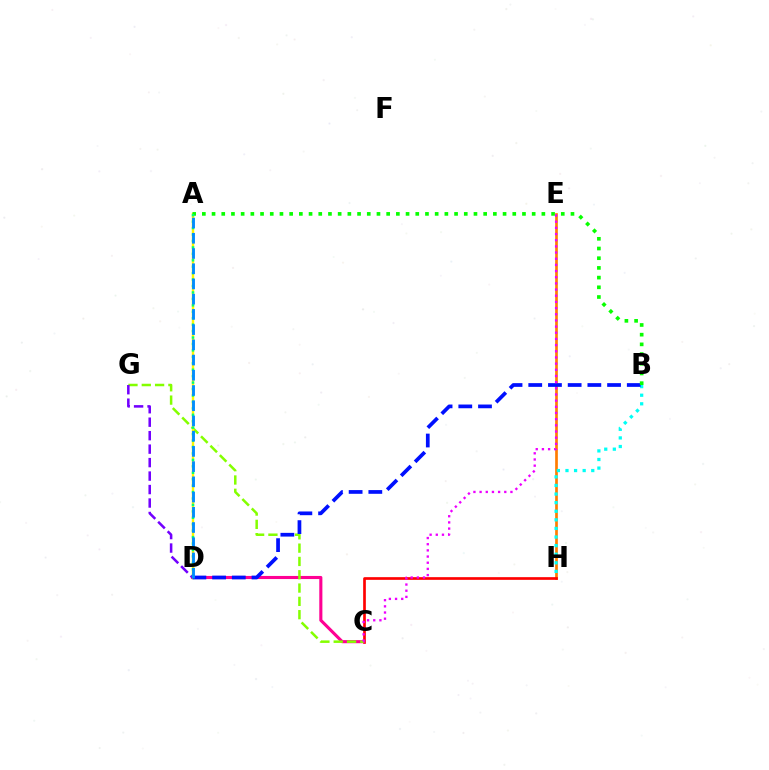{('E', 'H'): [{'color': '#ff7c00', 'line_style': 'solid', 'thickness': 1.93}], ('C', 'H'): [{'color': '#ff0000', 'line_style': 'solid', 'thickness': 1.93}], ('B', 'H'): [{'color': '#00fff6', 'line_style': 'dotted', 'thickness': 2.33}], ('C', 'D'): [{'color': '#ff0094', 'line_style': 'solid', 'thickness': 2.23}], ('C', 'G'): [{'color': '#84ff00', 'line_style': 'dashed', 'thickness': 1.81}], ('A', 'D'): [{'color': '#fcf500', 'line_style': 'solid', 'thickness': 1.75}, {'color': '#00ff74', 'line_style': 'dotted', 'thickness': 1.75}, {'color': '#008cff', 'line_style': 'dashed', 'thickness': 2.07}], ('D', 'G'): [{'color': '#7200ff', 'line_style': 'dashed', 'thickness': 1.83}], ('B', 'D'): [{'color': '#0010ff', 'line_style': 'dashed', 'thickness': 2.68}], ('A', 'B'): [{'color': '#08ff00', 'line_style': 'dotted', 'thickness': 2.64}], ('C', 'E'): [{'color': '#ee00ff', 'line_style': 'dotted', 'thickness': 1.68}]}